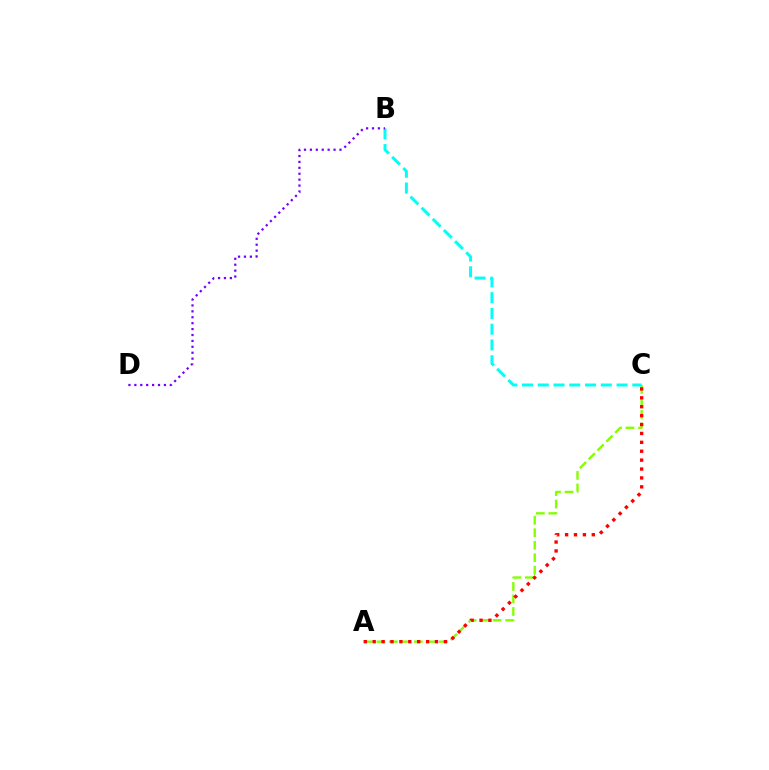{('A', 'C'): [{'color': '#84ff00', 'line_style': 'dashed', 'thickness': 1.7}, {'color': '#ff0000', 'line_style': 'dotted', 'thickness': 2.42}], ('B', 'C'): [{'color': '#00fff6', 'line_style': 'dashed', 'thickness': 2.14}], ('B', 'D'): [{'color': '#7200ff', 'line_style': 'dotted', 'thickness': 1.61}]}